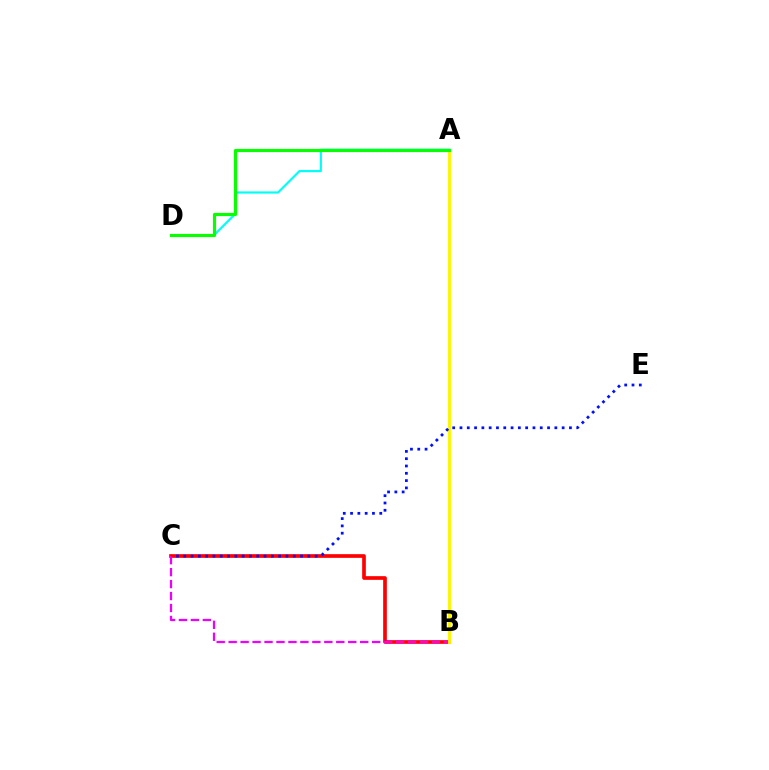{('B', 'C'): [{'color': '#ff0000', 'line_style': 'solid', 'thickness': 2.65}, {'color': '#ee00ff', 'line_style': 'dashed', 'thickness': 1.62}], ('A', 'D'): [{'color': '#00fff6', 'line_style': 'solid', 'thickness': 1.56}, {'color': '#08ff00', 'line_style': 'solid', 'thickness': 2.27}], ('A', 'B'): [{'color': '#fcf500', 'line_style': 'solid', 'thickness': 2.08}], ('C', 'E'): [{'color': '#0010ff', 'line_style': 'dotted', 'thickness': 1.98}]}